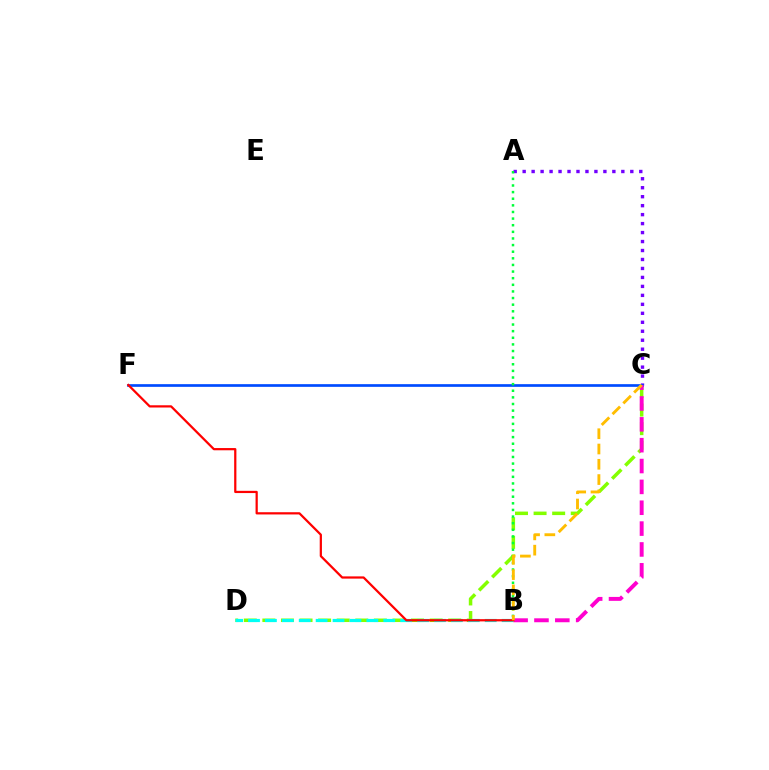{('A', 'C'): [{'color': '#7200ff', 'line_style': 'dotted', 'thickness': 2.44}], ('C', 'D'): [{'color': '#84ff00', 'line_style': 'dashed', 'thickness': 2.52}], ('C', 'F'): [{'color': '#004bff', 'line_style': 'solid', 'thickness': 1.94}], ('B', 'C'): [{'color': '#ff00cf', 'line_style': 'dashed', 'thickness': 2.83}, {'color': '#ffbd00', 'line_style': 'dashed', 'thickness': 2.08}], ('B', 'D'): [{'color': '#00fff6', 'line_style': 'dashed', 'thickness': 2.3}], ('B', 'F'): [{'color': '#ff0000', 'line_style': 'solid', 'thickness': 1.61}], ('A', 'B'): [{'color': '#00ff39', 'line_style': 'dotted', 'thickness': 1.8}]}